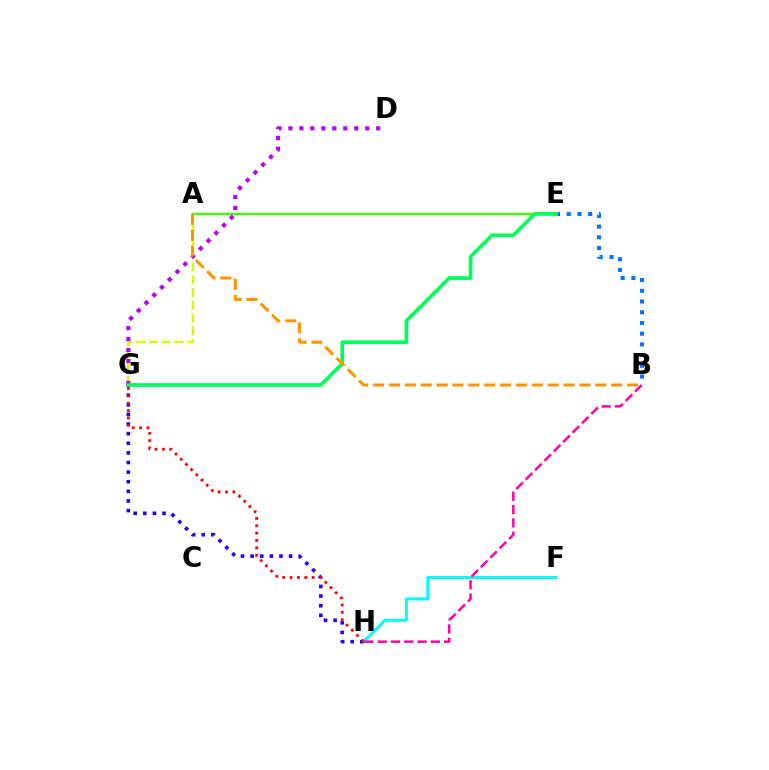{('A', 'E'): [{'color': '#3dff00', 'line_style': 'solid', 'thickness': 1.71}], ('F', 'H'): [{'color': '#00fff6', 'line_style': 'solid', 'thickness': 2.14}], ('G', 'H'): [{'color': '#2500ff', 'line_style': 'dotted', 'thickness': 2.61}, {'color': '#ff0000', 'line_style': 'dotted', 'thickness': 2.0}], ('A', 'G'): [{'color': '#d1ff00', 'line_style': 'dashed', 'thickness': 1.73}], ('B', 'E'): [{'color': '#0074ff', 'line_style': 'dotted', 'thickness': 2.91}], ('B', 'H'): [{'color': '#ff00ac', 'line_style': 'dashed', 'thickness': 1.8}], ('D', 'G'): [{'color': '#b900ff', 'line_style': 'dotted', 'thickness': 2.98}], ('E', 'G'): [{'color': '#00ff5c', 'line_style': 'solid', 'thickness': 2.66}], ('A', 'B'): [{'color': '#ff9400', 'line_style': 'dashed', 'thickness': 2.16}]}